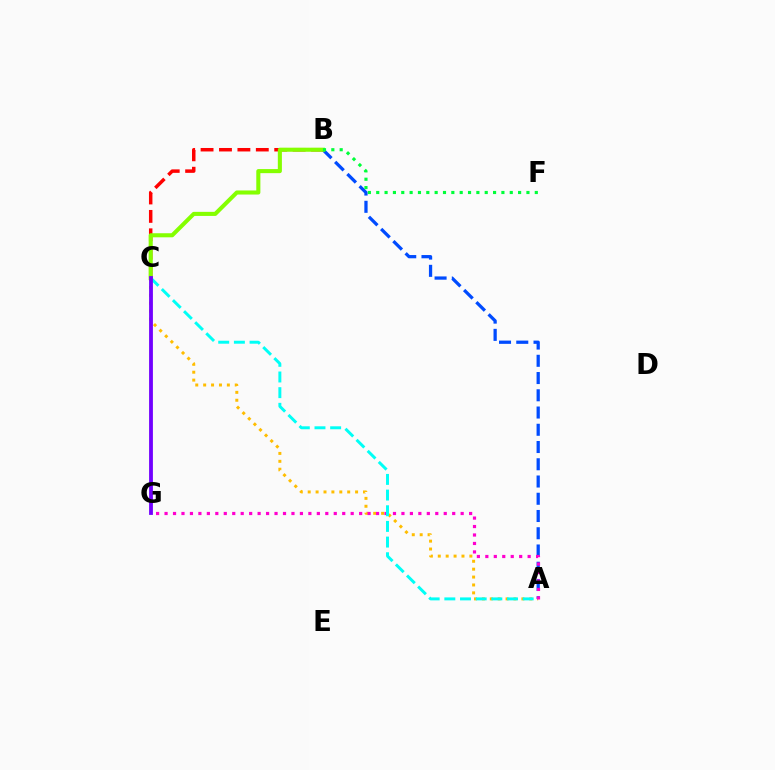{('A', 'C'): [{'color': '#ffbd00', 'line_style': 'dotted', 'thickness': 2.15}, {'color': '#00fff6', 'line_style': 'dashed', 'thickness': 2.13}], ('A', 'B'): [{'color': '#004bff', 'line_style': 'dashed', 'thickness': 2.34}], ('A', 'G'): [{'color': '#ff00cf', 'line_style': 'dotted', 'thickness': 2.3}], ('B', 'C'): [{'color': '#ff0000', 'line_style': 'dashed', 'thickness': 2.5}, {'color': '#84ff00', 'line_style': 'solid', 'thickness': 2.93}], ('B', 'F'): [{'color': '#00ff39', 'line_style': 'dotted', 'thickness': 2.27}], ('C', 'G'): [{'color': '#7200ff', 'line_style': 'solid', 'thickness': 2.74}]}